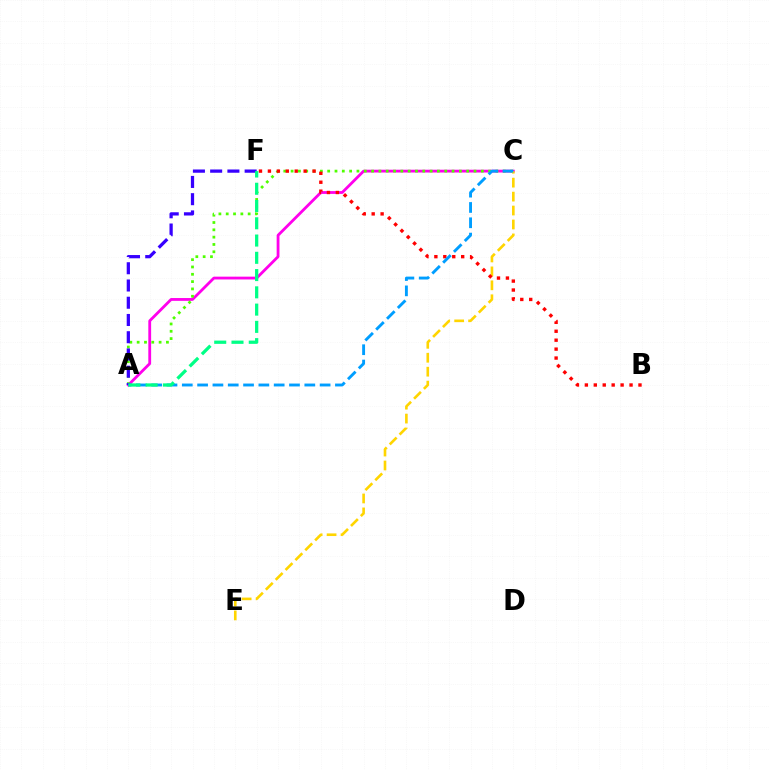{('A', 'C'): [{'color': '#ff00ed', 'line_style': 'solid', 'thickness': 2.02}, {'color': '#4fff00', 'line_style': 'dotted', 'thickness': 1.99}, {'color': '#009eff', 'line_style': 'dashed', 'thickness': 2.08}], ('C', 'E'): [{'color': '#ffd500', 'line_style': 'dashed', 'thickness': 1.89}], ('B', 'F'): [{'color': '#ff0000', 'line_style': 'dotted', 'thickness': 2.43}], ('A', 'F'): [{'color': '#3700ff', 'line_style': 'dashed', 'thickness': 2.34}, {'color': '#00ff86', 'line_style': 'dashed', 'thickness': 2.35}]}